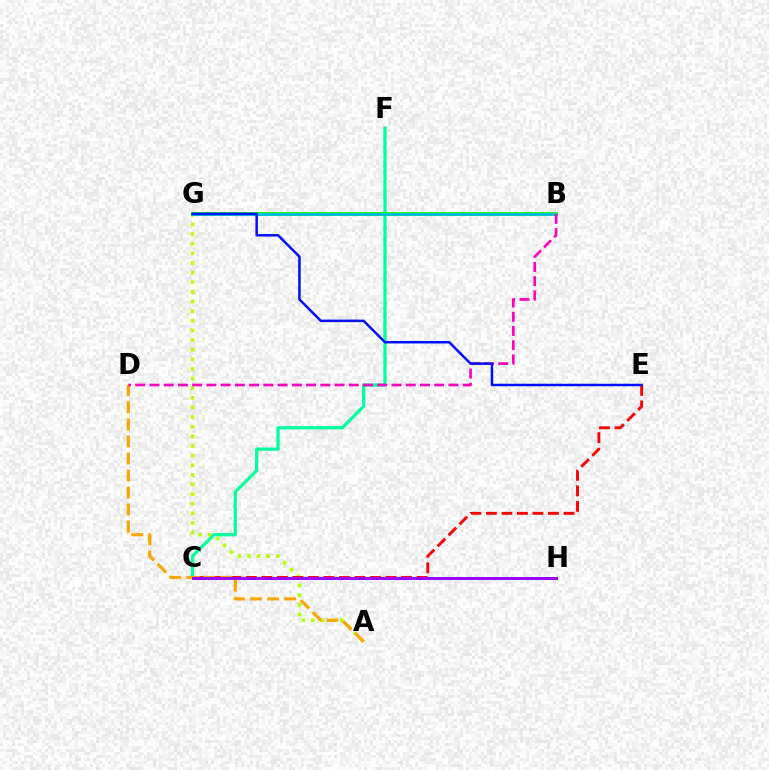{('C', 'F'): [{'color': '#00ff9d', 'line_style': 'solid', 'thickness': 2.35}], ('A', 'G'): [{'color': '#b3ff00', 'line_style': 'dotted', 'thickness': 2.62}], ('C', 'E'): [{'color': '#ff0000', 'line_style': 'dashed', 'thickness': 2.11}], ('A', 'D'): [{'color': '#ffa500', 'line_style': 'dashed', 'thickness': 2.32}], ('B', 'G'): [{'color': '#08ff00', 'line_style': 'solid', 'thickness': 2.72}, {'color': '#00b5ff', 'line_style': 'solid', 'thickness': 1.8}], ('C', 'H'): [{'color': '#9b00ff', 'line_style': 'solid', 'thickness': 2.14}], ('B', 'D'): [{'color': '#ff00bd', 'line_style': 'dashed', 'thickness': 1.93}], ('E', 'G'): [{'color': '#0010ff', 'line_style': 'solid', 'thickness': 1.81}]}